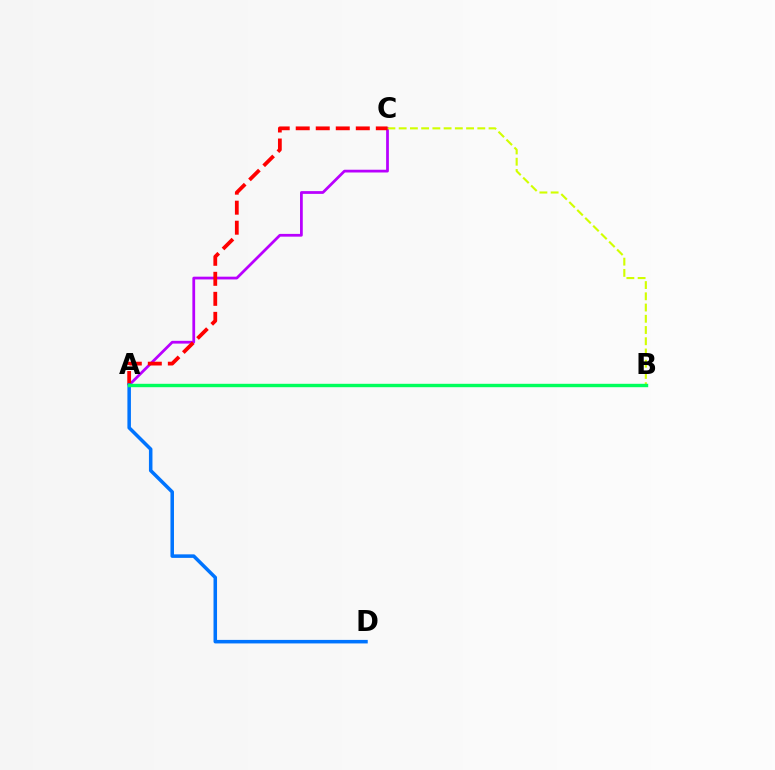{('A', 'C'): [{'color': '#b900ff', 'line_style': 'solid', 'thickness': 1.98}, {'color': '#ff0000', 'line_style': 'dashed', 'thickness': 2.72}], ('B', 'C'): [{'color': '#d1ff00', 'line_style': 'dashed', 'thickness': 1.53}], ('A', 'D'): [{'color': '#0074ff', 'line_style': 'solid', 'thickness': 2.54}], ('A', 'B'): [{'color': '#00ff5c', 'line_style': 'solid', 'thickness': 2.45}]}